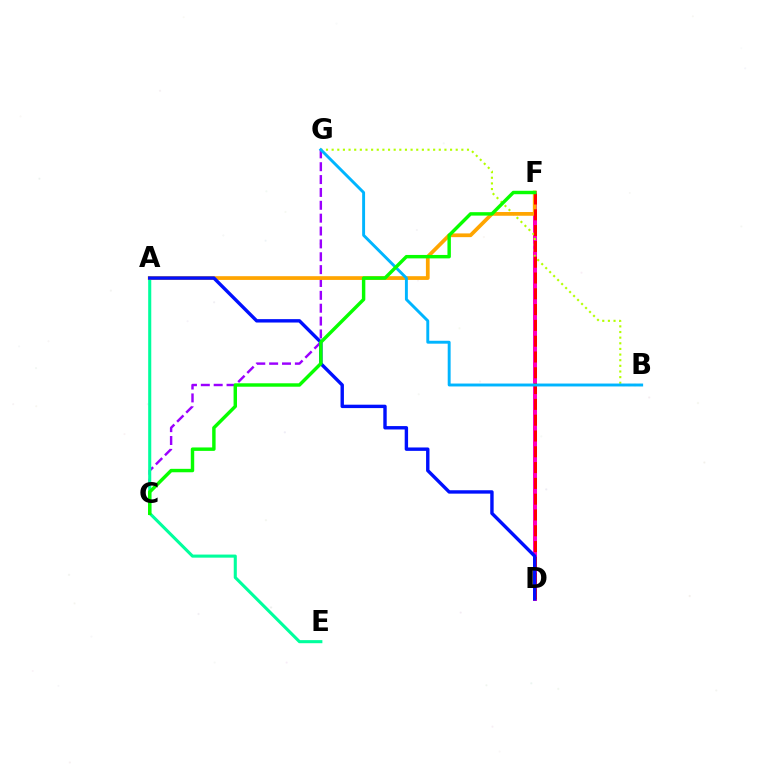{('D', 'F'): [{'color': '#ff00bd', 'line_style': 'solid', 'thickness': 2.87}, {'color': '#ff0000', 'line_style': 'dashed', 'thickness': 2.15}], ('B', 'G'): [{'color': '#b3ff00', 'line_style': 'dotted', 'thickness': 1.53}, {'color': '#00b5ff', 'line_style': 'solid', 'thickness': 2.1}], ('C', 'G'): [{'color': '#9b00ff', 'line_style': 'dashed', 'thickness': 1.75}], ('A', 'E'): [{'color': '#00ff9d', 'line_style': 'solid', 'thickness': 2.22}], ('A', 'F'): [{'color': '#ffa500', 'line_style': 'solid', 'thickness': 2.69}], ('A', 'D'): [{'color': '#0010ff', 'line_style': 'solid', 'thickness': 2.45}], ('C', 'F'): [{'color': '#08ff00', 'line_style': 'solid', 'thickness': 2.47}]}